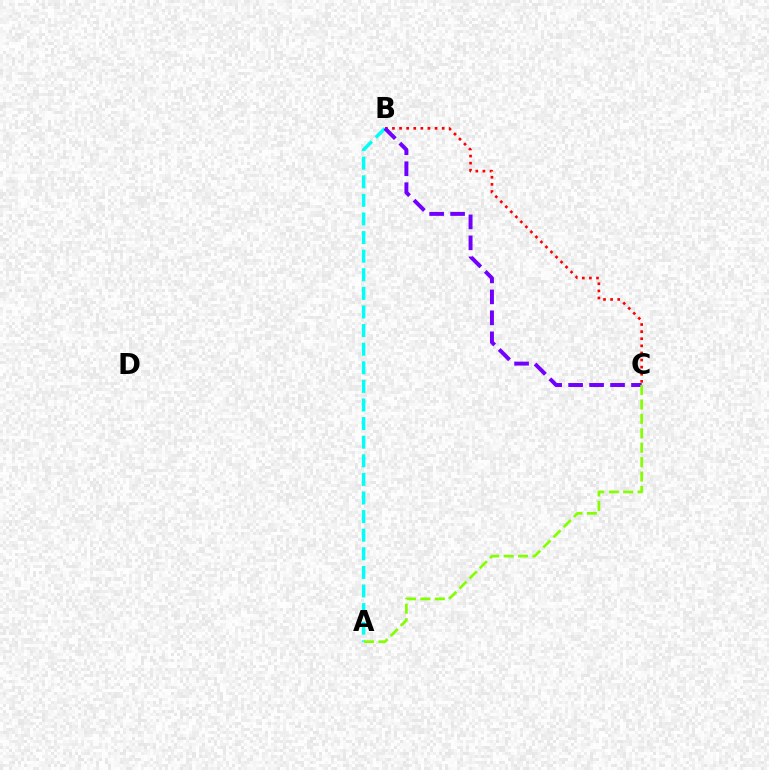{('B', 'C'): [{'color': '#ff0000', 'line_style': 'dotted', 'thickness': 1.93}, {'color': '#7200ff', 'line_style': 'dashed', 'thickness': 2.85}], ('A', 'B'): [{'color': '#00fff6', 'line_style': 'dashed', 'thickness': 2.53}], ('A', 'C'): [{'color': '#84ff00', 'line_style': 'dashed', 'thickness': 1.96}]}